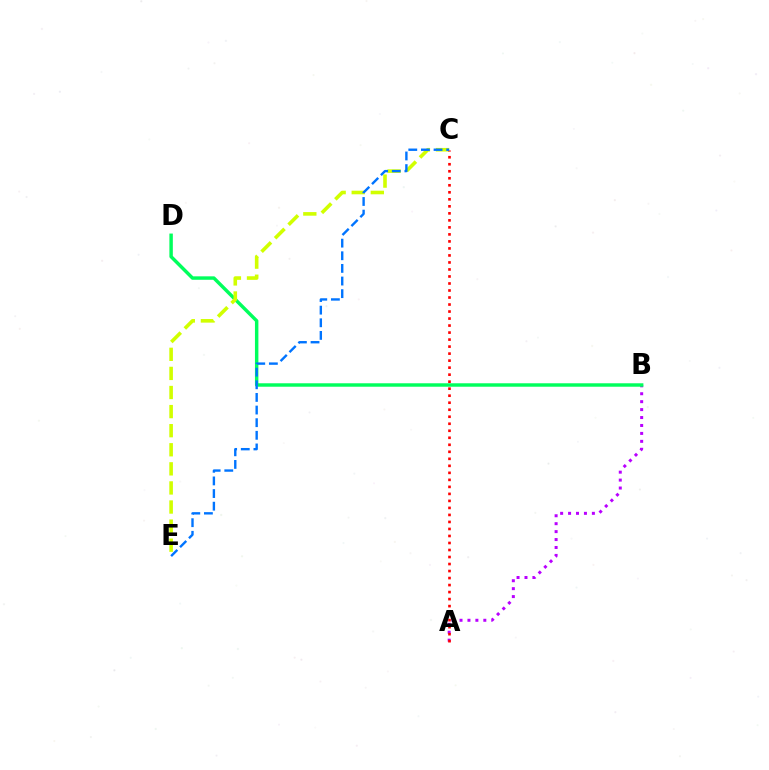{('A', 'B'): [{'color': '#b900ff', 'line_style': 'dotted', 'thickness': 2.16}], ('B', 'D'): [{'color': '#00ff5c', 'line_style': 'solid', 'thickness': 2.48}], ('C', 'E'): [{'color': '#d1ff00', 'line_style': 'dashed', 'thickness': 2.59}, {'color': '#0074ff', 'line_style': 'dashed', 'thickness': 1.72}], ('A', 'C'): [{'color': '#ff0000', 'line_style': 'dotted', 'thickness': 1.91}]}